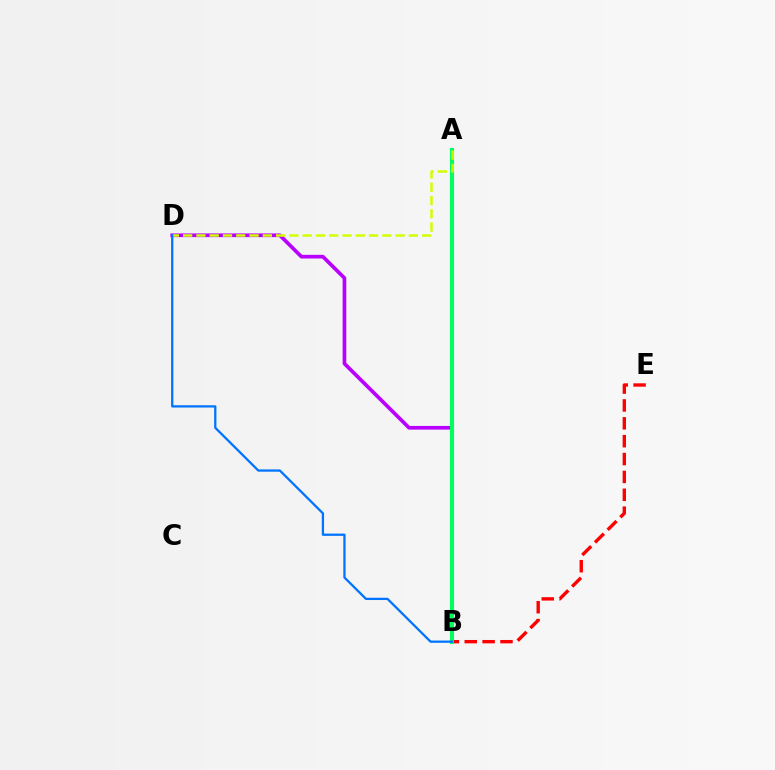{('B', 'E'): [{'color': '#ff0000', 'line_style': 'dashed', 'thickness': 2.43}], ('B', 'D'): [{'color': '#b900ff', 'line_style': 'solid', 'thickness': 2.66}, {'color': '#0074ff', 'line_style': 'solid', 'thickness': 1.64}], ('A', 'B'): [{'color': '#00ff5c', 'line_style': 'solid', 'thickness': 2.96}], ('A', 'D'): [{'color': '#d1ff00', 'line_style': 'dashed', 'thickness': 1.8}]}